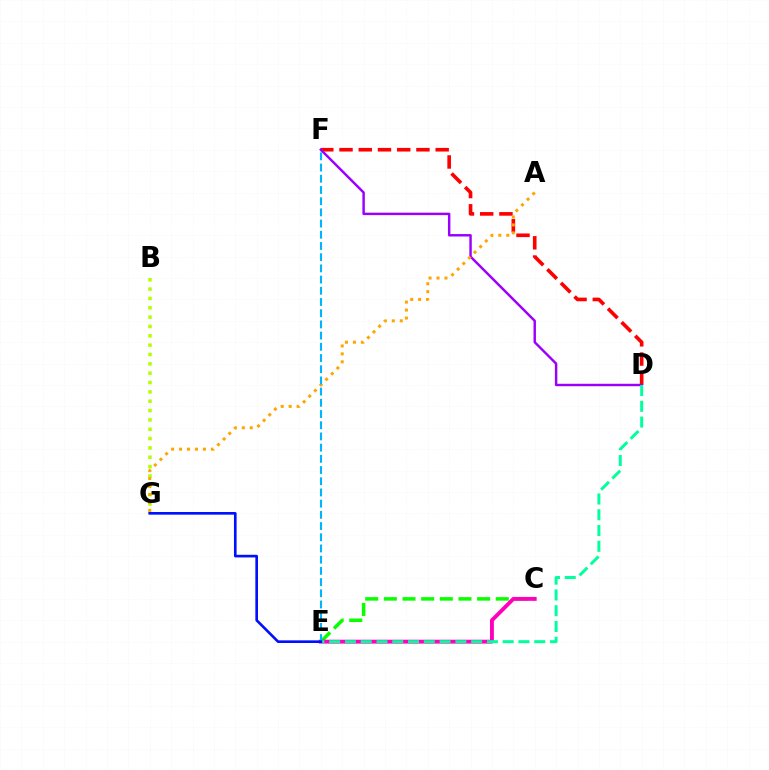{('D', 'F'): [{'color': '#ff0000', 'line_style': 'dashed', 'thickness': 2.61}, {'color': '#9b00ff', 'line_style': 'solid', 'thickness': 1.76}], ('B', 'G'): [{'color': '#b3ff00', 'line_style': 'dotted', 'thickness': 2.54}], ('A', 'G'): [{'color': '#ffa500', 'line_style': 'dotted', 'thickness': 2.16}], ('C', 'E'): [{'color': '#08ff00', 'line_style': 'dashed', 'thickness': 2.53}, {'color': '#ff00bd', 'line_style': 'solid', 'thickness': 2.79}], ('D', 'E'): [{'color': '#00ff9d', 'line_style': 'dashed', 'thickness': 2.14}], ('E', 'F'): [{'color': '#00b5ff', 'line_style': 'dashed', 'thickness': 1.52}], ('E', 'G'): [{'color': '#0010ff', 'line_style': 'solid', 'thickness': 1.9}]}